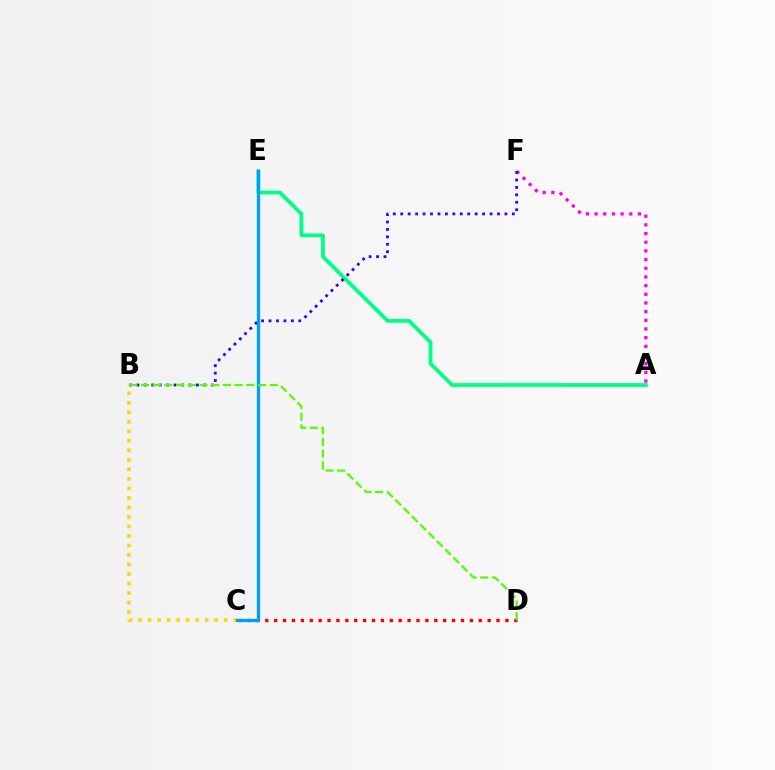{('B', 'C'): [{'color': '#ffd500', 'line_style': 'dotted', 'thickness': 2.58}], ('A', 'E'): [{'color': '#00ff86', 'line_style': 'solid', 'thickness': 2.74}], ('C', 'D'): [{'color': '#ff0000', 'line_style': 'dotted', 'thickness': 2.42}], ('A', 'F'): [{'color': '#ff00ed', 'line_style': 'dotted', 'thickness': 2.36}], ('B', 'F'): [{'color': '#3700ff', 'line_style': 'dotted', 'thickness': 2.02}], ('C', 'E'): [{'color': '#009eff', 'line_style': 'solid', 'thickness': 2.36}], ('B', 'D'): [{'color': '#4fff00', 'line_style': 'dashed', 'thickness': 1.59}]}